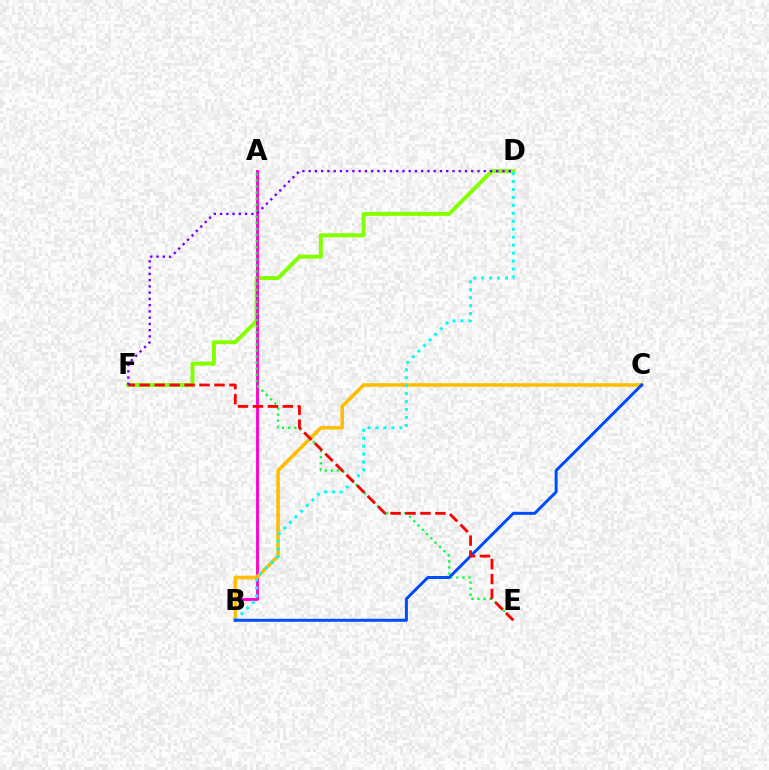{('D', 'F'): [{'color': '#84ff00', 'line_style': 'solid', 'thickness': 2.86}, {'color': '#7200ff', 'line_style': 'dotted', 'thickness': 1.7}], ('A', 'B'): [{'color': '#ff00cf', 'line_style': 'solid', 'thickness': 2.06}], ('B', 'C'): [{'color': '#ffbd00', 'line_style': 'solid', 'thickness': 2.57}, {'color': '#004bff', 'line_style': 'solid', 'thickness': 2.15}], ('A', 'E'): [{'color': '#00ff39', 'line_style': 'dotted', 'thickness': 1.65}], ('B', 'D'): [{'color': '#00fff6', 'line_style': 'dotted', 'thickness': 2.16}], ('E', 'F'): [{'color': '#ff0000', 'line_style': 'dashed', 'thickness': 2.03}]}